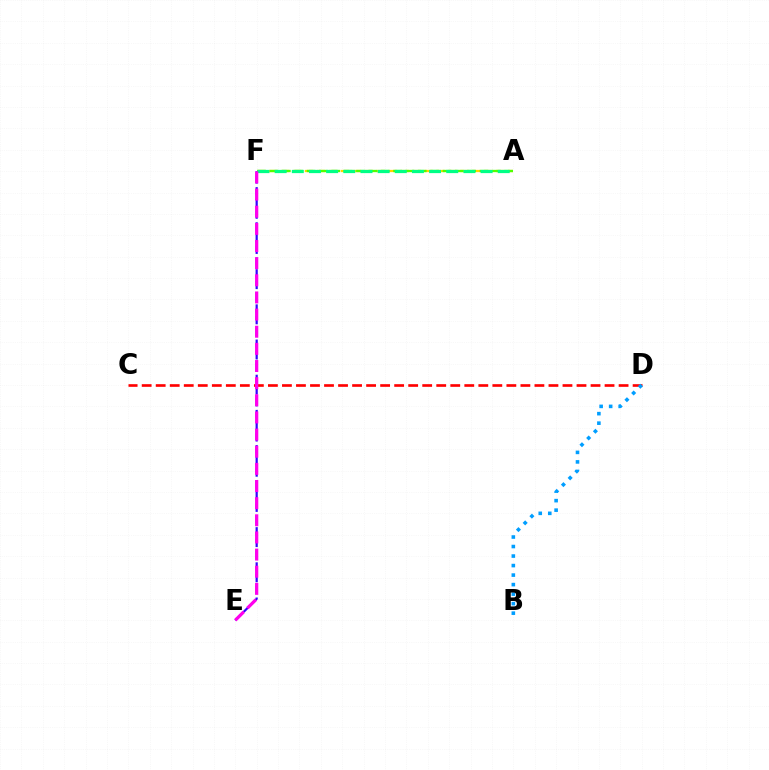{('A', 'F'): [{'color': '#ffd500', 'line_style': 'dashed', 'thickness': 1.62}, {'color': '#4fff00', 'line_style': 'dashed', 'thickness': 1.68}, {'color': '#00ff86', 'line_style': 'dashed', 'thickness': 2.33}], ('E', 'F'): [{'color': '#3700ff', 'line_style': 'dashed', 'thickness': 1.59}, {'color': '#ff00ed', 'line_style': 'dashed', 'thickness': 2.33}], ('C', 'D'): [{'color': '#ff0000', 'line_style': 'dashed', 'thickness': 1.91}], ('B', 'D'): [{'color': '#009eff', 'line_style': 'dotted', 'thickness': 2.59}]}